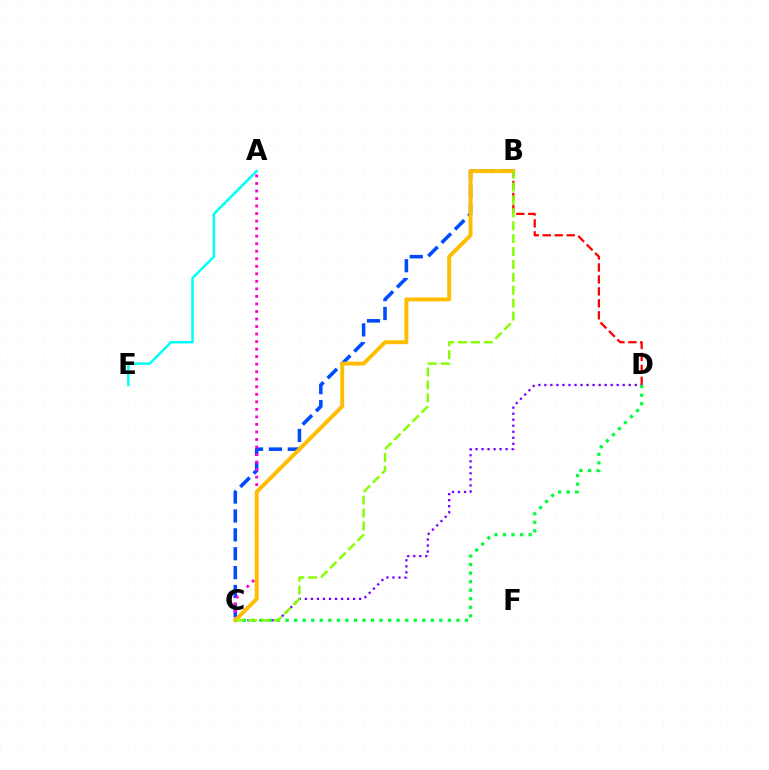{('B', 'C'): [{'color': '#004bff', 'line_style': 'dashed', 'thickness': 2.56}, {'color': '#ffbd00', 'line_style': 'solid', 'thickness': 2.82}, {'color': '#84ff00', 'line_style': 'dashed', 'thickness': 1.75}], ('B', 'D'): [{'color': '#ff0000', 'line_style': 'dashed', 'thickness': 1.63}], ('C', 'D'): [{'color': '#7200ff', 'line_style': 'dotted', 'thickness': 1.64}, {'color': '#00ff39', 'line_style': 'dotted', 'thickness': 2.32}], ('A', 'E'): [{'color': '#00fff6', 'line_style': 'solid', 'thickness': 1.8}], ('A', 'C'): [{'color': '#ff00cf', 'line_style': 'dotted', 'thickness': 2.05}]}